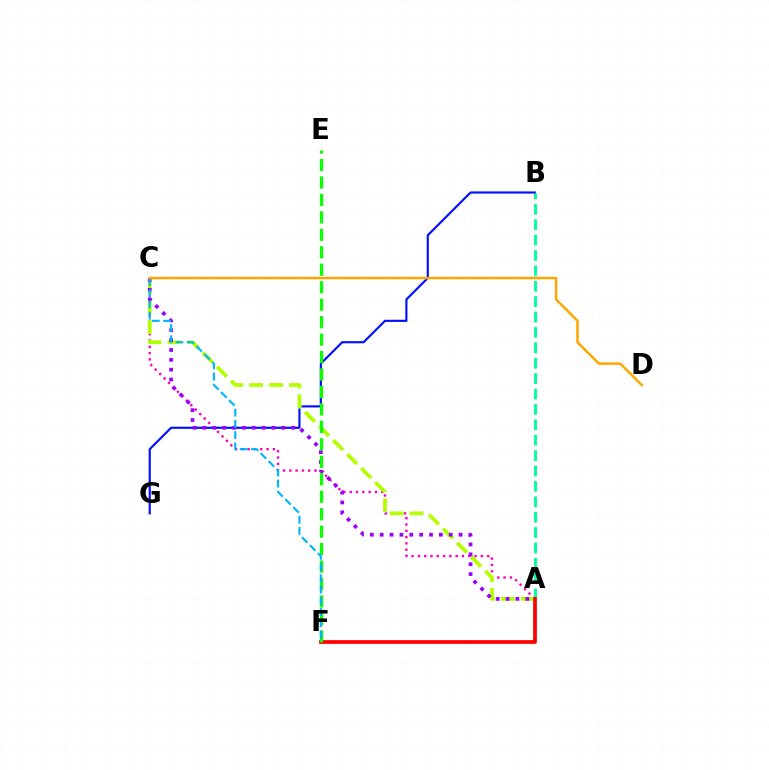{('A', 'B'): [{'color': '#00ff9d', 'line_style': 'dashed', 'thickness': 2.09}], ('A', 'C'): [{'color': '#ff00bd', 'line_style': 'dotted', 'thickness': 1.71}, {'color': '#b3ff00', 'line_style': 'dashed', 'thickness': 2.7}, {'color': '#9b00ff', 'line_style': 'dotted', 'thickness': 2.68}], ('B', 'G'): [{'color': '#0010ff', 'line_style': 'solid', 'thickness': 1.55}], ('A', 'F'): [{'color': '#ff0000', 'line_style': 'solid', 'thickness': 2.69}], ('E', 'F'): [{'color': '#08ff00', 'line_style': 'dashed', 'thickness': 2.37}], ('C', 'F'): [{'color': '#00b5ff', 'line_style': 'dashed', 'thickness': 1.53}], ('C', 'D'): [{'color': '#ffa500', 'line_style': 'solid', 'thickness': 1.79}]}